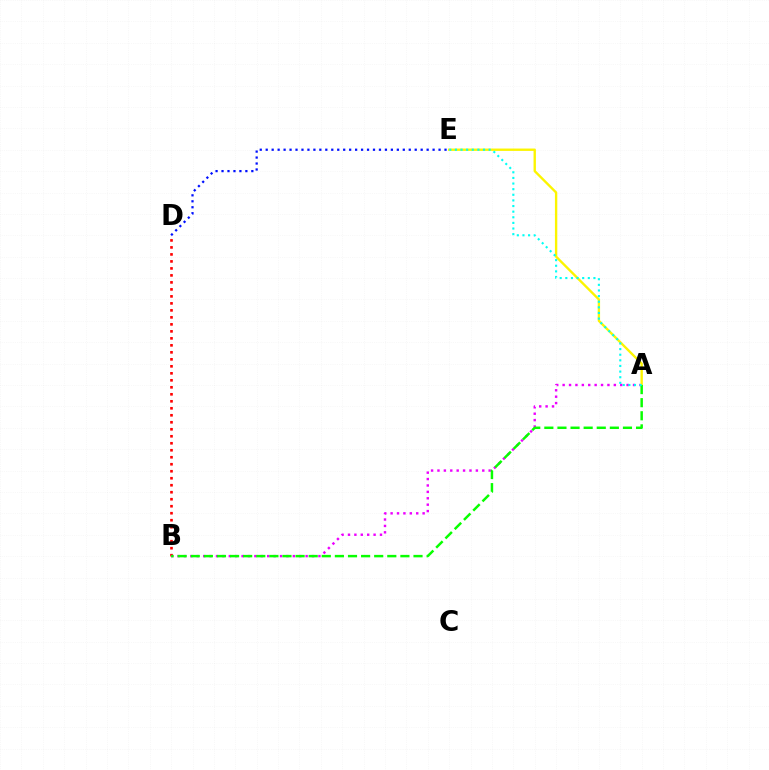{('B', 'D'): [{'color': '#ff0000', 'line_style': 'dotted', 'thickness': 1.9}], ('A', 'B'): [{'color': '#ee00ff', 'line_style': 'dotted', 'thickness': 1.74}, {'color': '#08ff00', 'line_style': 'dashed', 'thickness': 1.78}], ('A', 'E'): [{'color': '#fcf500', 'line_style': 'solid', 'thickness': 1.71}, {'color': '#00fff6', 'line_style': 'dotted', 'thickness': 1.53}], ('D', 'E'): [{'color': '#0010ff', 'line_style': 'dotted', 'thickness': 1.62}]}